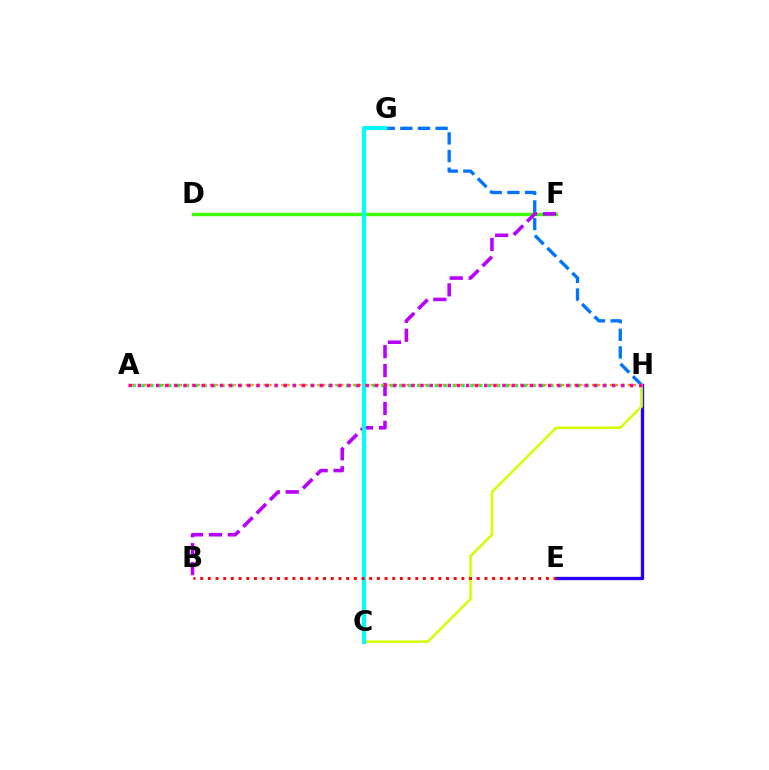{('E', 'H'): [{'color': '#2500ff', 'line_style': 'solid', 'thickness': 2.4}], ('D', 'F'): [{'color': '#3dff00', 'line_style': 'solid', 'thickness': 2.43}], ('G', 'H'): [{'color': '#0074ff', 'line_style': 'dashed', 'thickness': 2.4}], ('A', 'H'): [{'color': '#00ff5c', 'line_style': 'dotted', 'thickness': 2.42}, {'color': '#ff9400', 'line_style': 'dotted', 'thickness': 1.62}, {'color': '#ff00ac', 'line_style': 'dotted', 'thickness': 2.48}], ('B', 'F'): [{'color': '#b900ff', 'line_style': 'dashed', 'thickness': 2.57}], ('C', 'H'): [{'color': '#d1ff00', 'line_style': 'solid', 'thickness': 1.81}], ('C', 'G'): [{'color': '#00fff6', 'line_style': 'solid', 'thickness': 2.95}], ('B', 'E'): [{'color': '#ff0000', 'line_style': 'dotted', 'thickness': 2.09}]}